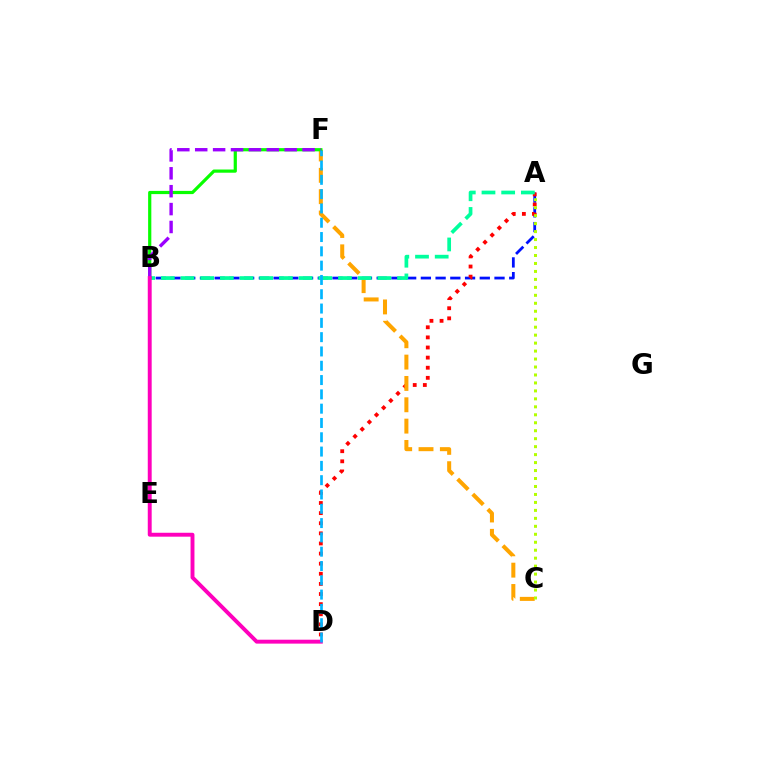{('A', 'B'): [{'color': '#0010ff', 'line_style': 'dashed', 'thickness': 2.0}, {'color': '#00ff9d', 'line_style': 'dashed', 'thickness': 2.67}], ('A', 'D'): [{'color': '#ff0000', 'line_style': 'dotted', 'thickness': 2.75}], ('C', 'F'): [{'color': '#ffa500', 'line_style': 'dashed', 'thickness': 2.9}], ('B', 'F'): [{'color': '#08ff00', 'line_style': 'solid', 'thickness': 2.31}, {'color': '#9b00ff', 'line_style': 'dashed', 'thickness': 2.43}], ('A', 'C'): [{'color': '#b3ff00', 'line_style': 'dotted', 'thickness': 2.16}], ('B', 'D'): [{'color': '#ff00bd', 'line_style': 'solid', 'thickness': 2.82}], ('D', 'F'): [{'color': '#00b5ff', 'line_style': 'dashed', 'thickness': 1.94}]}